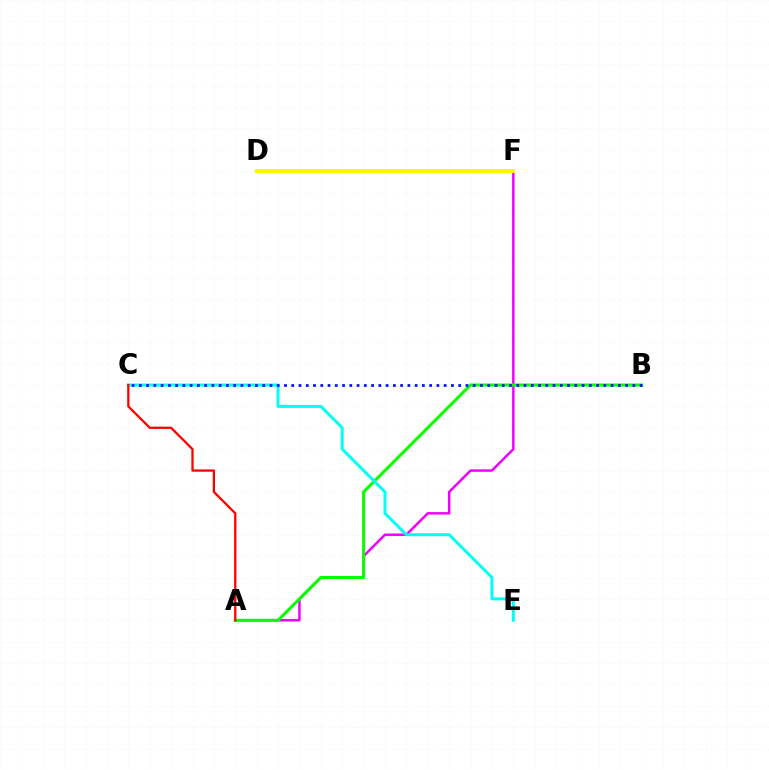{('A', 'F'): [{'color': '#ee00ff', 'line_style': 'solid', 'thickness': 1.78}], ('A', 'B'): [{'color': '#08ff00', 'line_style': 'solid', 'thickness': 2.19}], ('C', 'E'): [{'color': '#00fff6', 'line_style': 'solid', 'thickness': 2.14}], ('B', 'C'): [{'color': '#0010ff', 'line_style': 'dotted', 'thickness': 1.97}], ('D', 'F'): [{'color': '#fcf500', 'line_style': 'solid', 'thickness': 2.85}], ('A', 'C'): [{'color': '#ff0000', 'line_style': 'solid', 'thickness': 1.65}]}